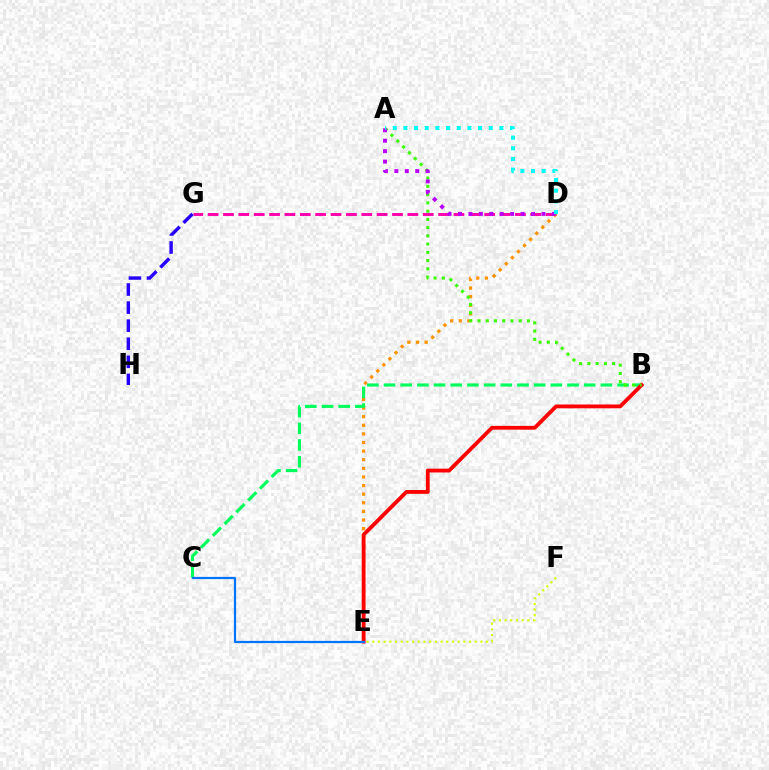{('E', 'F'): [{'color': '#d1ff00', 'line_style': 'dotted', 'thickness': 1.55}], ('D', 'G'): [{'color': '#ff00ac', 'line_style': 'dashed', 'thickness': 2.09}], ('D', 'E'): [{'color': '#ff9400', 'line_style': 'dotted', 'thickness': 2.34}], ('B', 'C'): [{'color': '#00ff5c', 'line_style': 'dashed', 'thickness': 2.27}], ('G', 'H'): [{'color': '#2500ff', 'line_style': 'dashed', 'thickness': 2.46}], ('B', 'E'): [{'color': '#ff0000', 'line_style': 'solid', 'thickness': 2.75}], ('C', 'E'): [{'color': '#0074ff', 'line_style': 'solid', 'thickness': 1.6}], ('A', 'B'): [{'color': '#3dff00', 'line_style': 'dotted', 'thickness': 2.24}], ('A', 'D'): [{'color': '#b900ff', 'line_style': 'dotted', 'thickness': 2.83}, {'color': '#00fff6', 'line_style': 'dotted', 'thickness': 2.9}]}